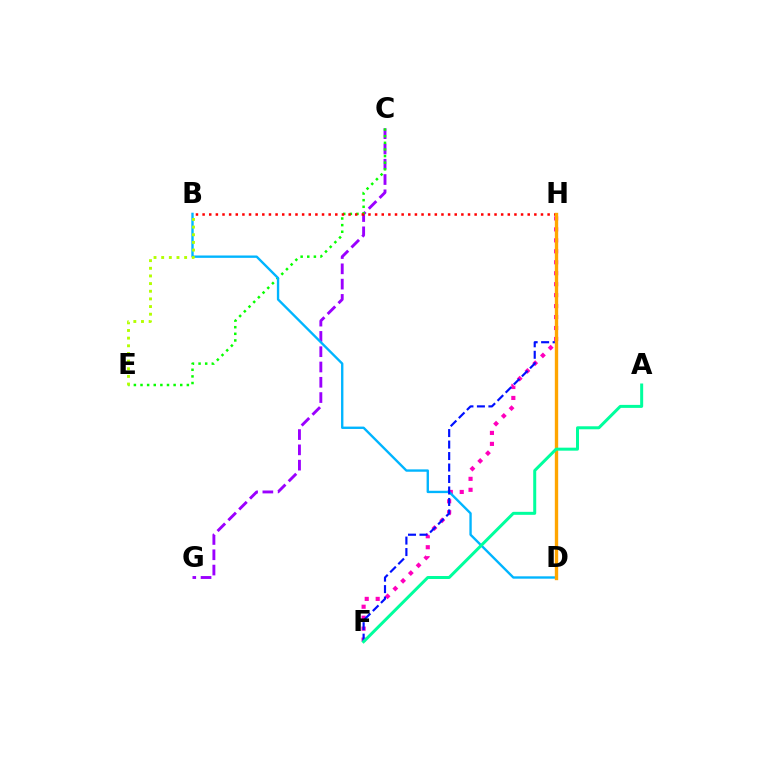{('C', 'G'): [{'color': '#9b00ff', 'line_style': 'dashed', 'thickness': 2.08}], ('F', 'H'): [{'color': '#ff00bd', 'line_style': 'dotted', 'thickness': 2.98}, {'color': '#0010ff', 'line_style': 'dashed', 'thickness': 1.56}], ('C', 'E'): [{'color': '#08ff00', 'line_style': 'dotted', 'thickness': 1.8}], ('B', 'D'): [{'color': '#00b5ff', 'line_style': 'solid', 'thickness': 1.7}], ('B', 'E'): [{'color': '#b3ff00', 'line_style': 'dotted', 'thickness': 2.08}], ('B', 'H'): [{'color': '#ff0000', 'line_style': 'dotted', 'thickness': 1.8}], ('D', 'H'): [{'color': '#ffa500', 'line_style': 'solid', 'thickness': 2.42}], ('A', 'F'): [{'color': '#00ff9d', 'line_style': 'solid', 'thickness': 2.16}]}